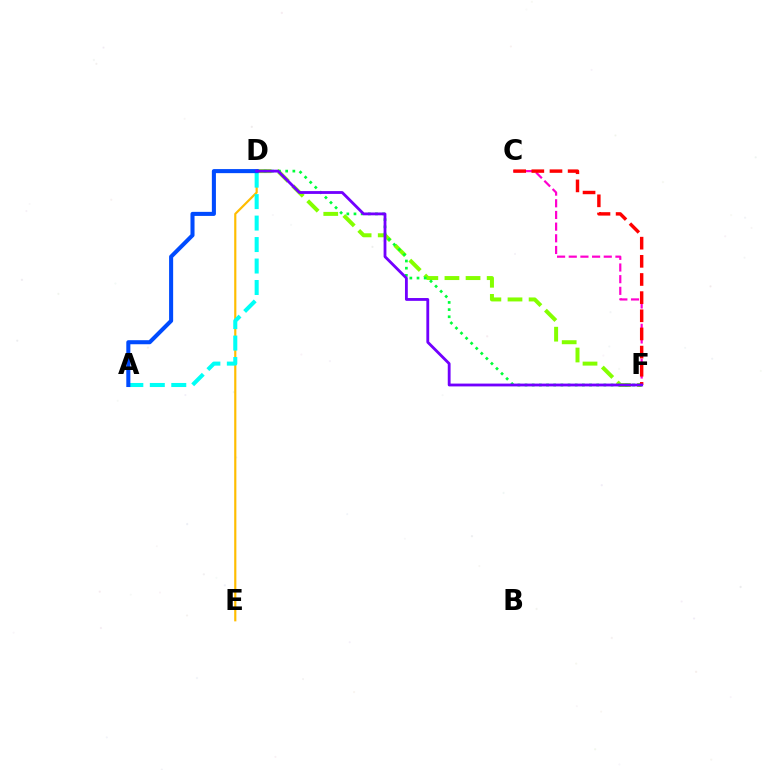{('D', 'F'): [{'color': '#84ff00', 'line_style': 'dashed', 'thickness': 2.87}, {'color': '#00ff39', 'line_style': 'dotted', 'thickness': 1.95}, {'color': '#7200ff', 'line_style': 'solid', 'thickness': 2.03}], ('D', 'E'): [{'color': '#ffbd00', 'line_style': 'solid', 'thickness': 1.56}], ('A', 'D'): [{'color': '#00fff6', 'line_style': 'dashed', 'thickness': 2.92}, {'color': '#004bff', 'line_style': 'solid', 'thickness': 2.92}], ('C', 'F'): [{'color': '#ff00cf', 'line_style': 'dashed', 'thickness': 1.59}, {'color': '#ff0000', 'line_style': 'dashed', 'thickness': 2.47}]}